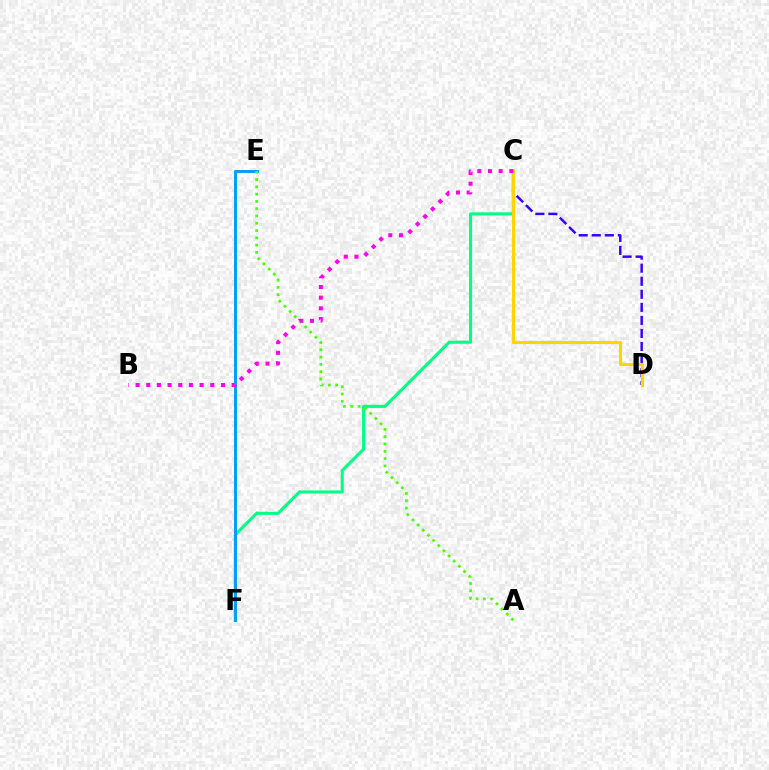{('C', 'D'): [{'color': '#3700ff', 'line_style': 'dashed', 'thickness': 1.77}, {'color': '#ffd500', 'line_style': 'solid', 'thickness': 2.24}], ('C', 'F'): [{'color': '#00ff86', 'line_style': 'solid', 'thickness': 2.21}], ('E', 'F'): [{'color': '#ff0000', 'line_style': 'dotted', 'thickness': 1.82}, {'color': '#009eff', 'line_style': 'solid', 'thickness': 2.11}], ('A', 'E'): [{'color': '#4fff00', 'line_style': 'dotted', 'thickness': 1.98}], ('B', 'C'): [{'color': '#ff00ed', 'line_style': 'dotted', 'thickness': 2.9}]}